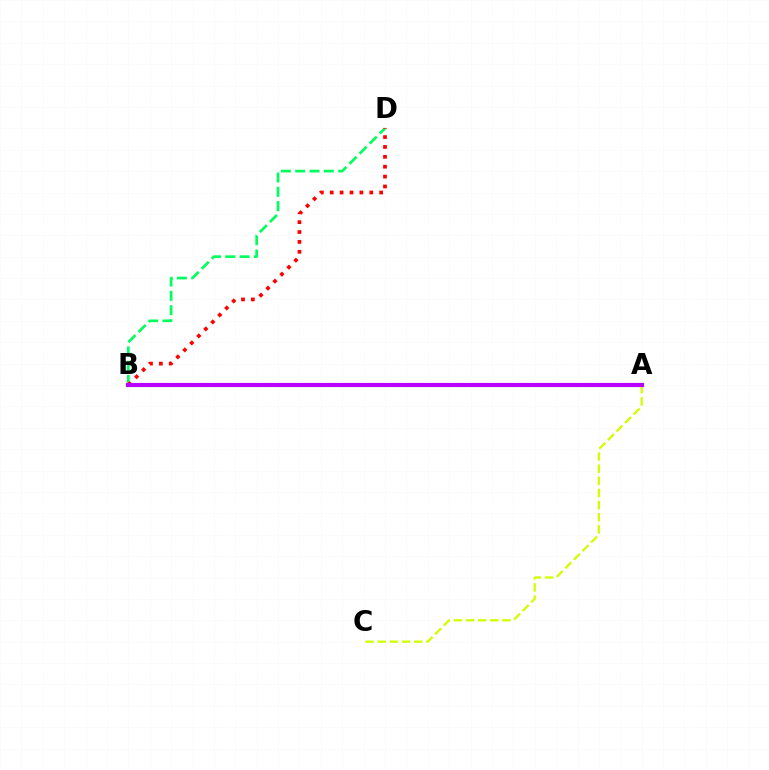{('A', 'C'): [{'color': '#d1ff00', 'line_style': 'dashed', 'thickness': 1.65}], ('B', 'D'): [{'color': '#00ff5c', 'line_style': 'dashed', 'thickness': 1.94}, {'color': '#ff0000', 'line_style': 'dotted', 'thickness': 2.68}], ('A', 'B'): [{'color': '#0074ff', 'line_style': 'dashed', 'thickness': 2.69}, {'color': '#b900ff', 'line_style': 'solid', 'thickness': 2.98}]}